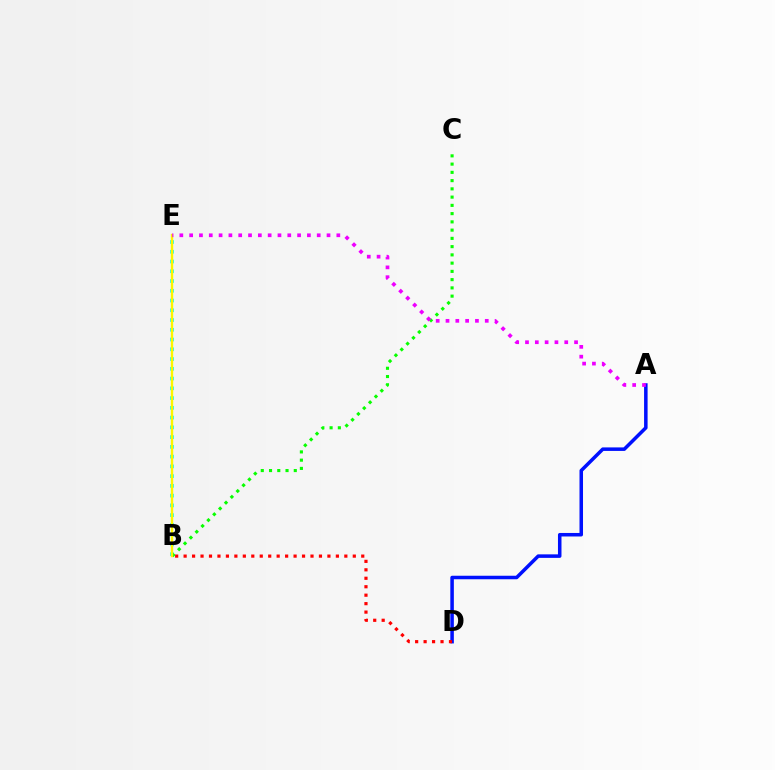{('A', 'D'): [{'color': '#0010ff', 'line_style': 'solid', 'thickness': 2.53}], ('B', 'E'): [{'color': '#00fff6', 'line_style': 'dotted', 'thickness': 2.65}, {'color': '#fcf500', 'line_style': 'solid', 'thickness': 1.71}], ('B', 'D'): [{'color': '#ff0000', 'line_style': 'dotted', 'thickness': 2.3}], ('B', 'C'): [{'color': '#08ff00', 'line_style': 'dotted', 'thickness': 2.24}], ('A', 'E'): [{'color': '#ee00ff', 'line_style': 'dotted', 'thickness': 2.67}]}